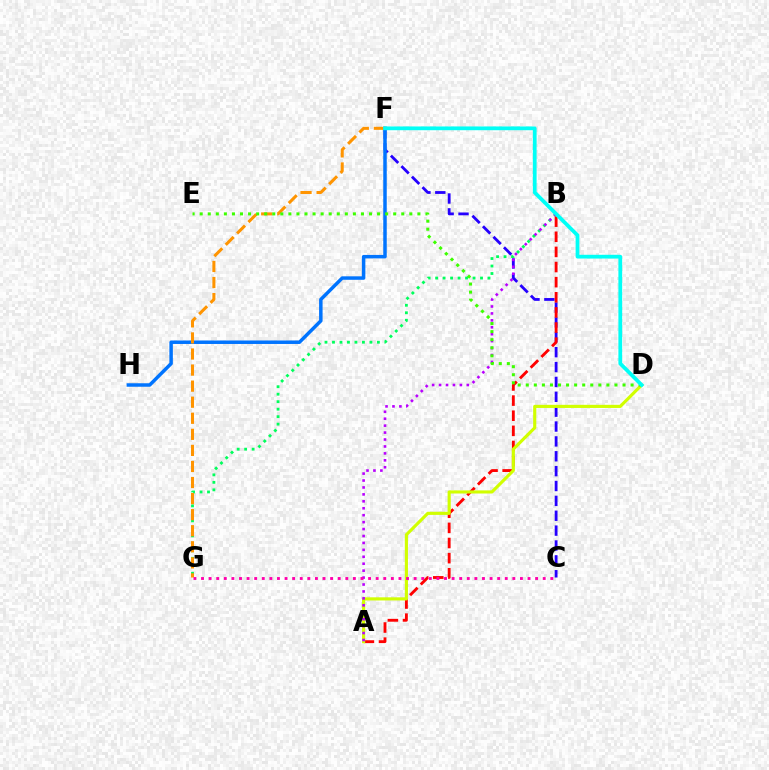{('B', 'G'): [{'color': '#00ff5c', 'line_style': 'dotted', 'thickness': 2.03}], ('C', 'F'): [{'color': '#2500ff', 'line_style': 'dashed', 'thickness': 2.02}], ('A', 'B'): [{'color': '#ff0000', 'line_style': 'dashed', 'thickness': 2.06}, {'color': '#b900ff', 'line_style': 'dotted', 'thickness': 1.88}], ('F', 'H'): [{'color': '#0074ff', 'line_style': 'solid', 'thickness': 2.51}], ('A', 'D'): [{'color': '#d1ff00', 'line_style': 'solid', 'thickness': 2.26}], ('F', 'G'): [{'color': '#ff9400', 'line_style': 'dashed', 'thickness': 2.18}], ('D', 'E'): [{'color': '#3dff00', 'line_style': 'dotted', 'thickness': 2.19}], ('C', 'G'): [{'color': '#ff00ac', 'line_style': 'dotted', 'thickness': 2.06}], ('D', 'F'): [{'color': '#00fff6', 'line_style': 'solid', 'thickness': 2.7}]}